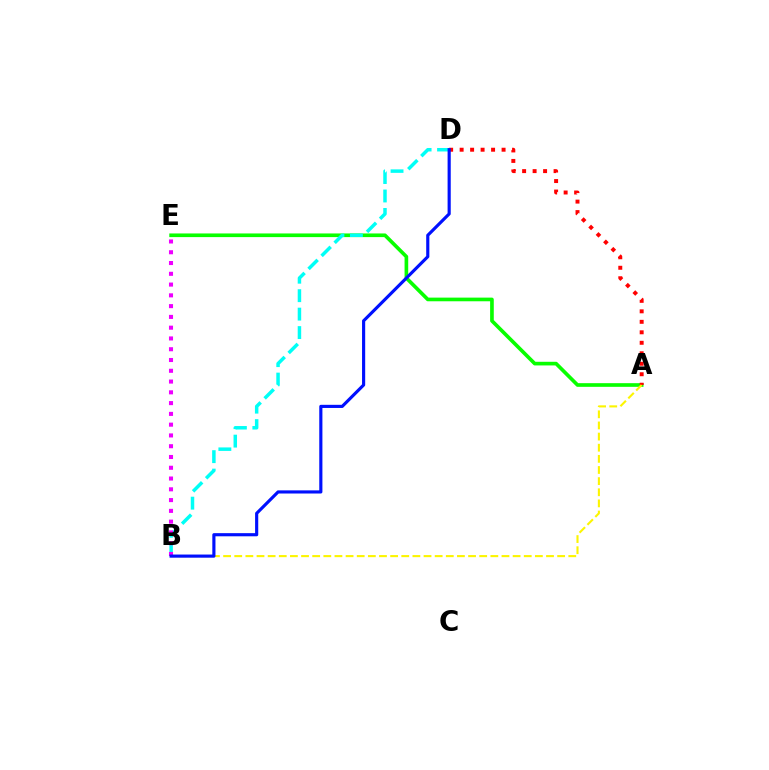{('A', 'E'): [{'color': '#08ff00', 'line_style': 'solid', 'thickness': 2.63}], ('B', 'D'): [{'color': '#00fff6', 'line_style': 'dashed', 'thickness': 2.51}, {'color': '#0010ff', 'line_style': 'solid', 'thickness': 2.26}], ('A', 'D'): [{'color': '#ff0000', 'line_style': 'dotted', 'thickness': 2.85}], ('B', 'E'): [{'color': '#ee00ff', 'line_style': 'dotted', 'thickness': 2.93}], ('A', 'B'): [{'color': '#fcf500', 'line_style': 'dashed', 'thickness': 1.51}]}